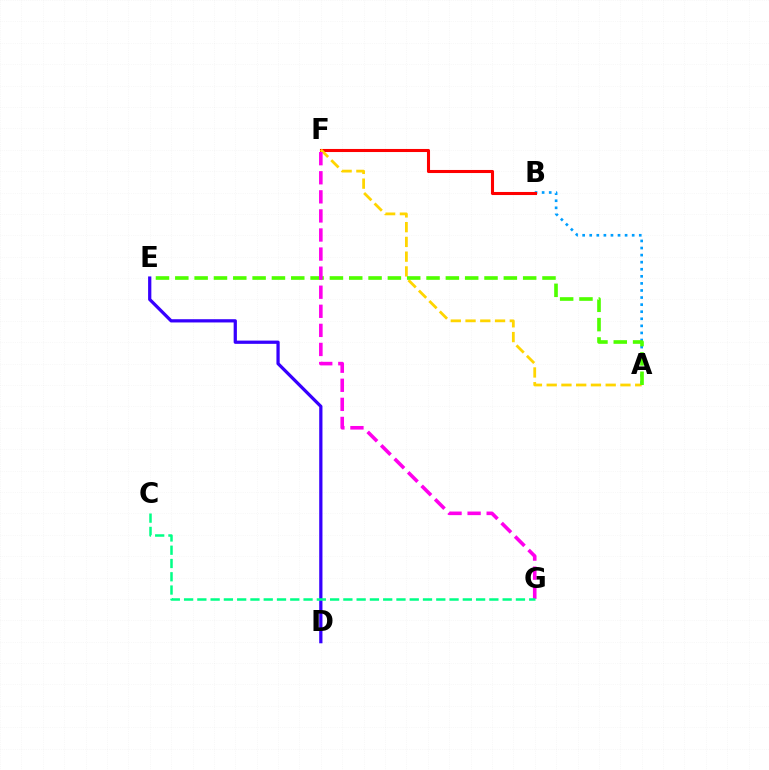{('D', 'E'): [{'color': '#3700ff', 'line_style': 'solid', 'thickness': 2.34}], ('A', 'B'): [{'color': '#009eff', 'line_style': 'dotted', 'thickness': 1.92}], ('B', 'F'): [{'color': '#ff0000', 'line_style': 'solid', 'thickness': 2.21}], ('A', 'F'): [{'color': '#ffd500', 'line_style': 'dashed', 'thickness': 2.0}], ('A', 'E'): [{'color': '#4fff00', 'line_style': 'dashed', 'thickness': 2.63}], ('F', 'G'): [{'color': '#ff00ed', 'line_style': 'dashed', 'thickness': 2.59}], ('C', 'G'): [{'color': '#00ff86', 'line_style': 'dashed', 'thickness': 1.8}]}